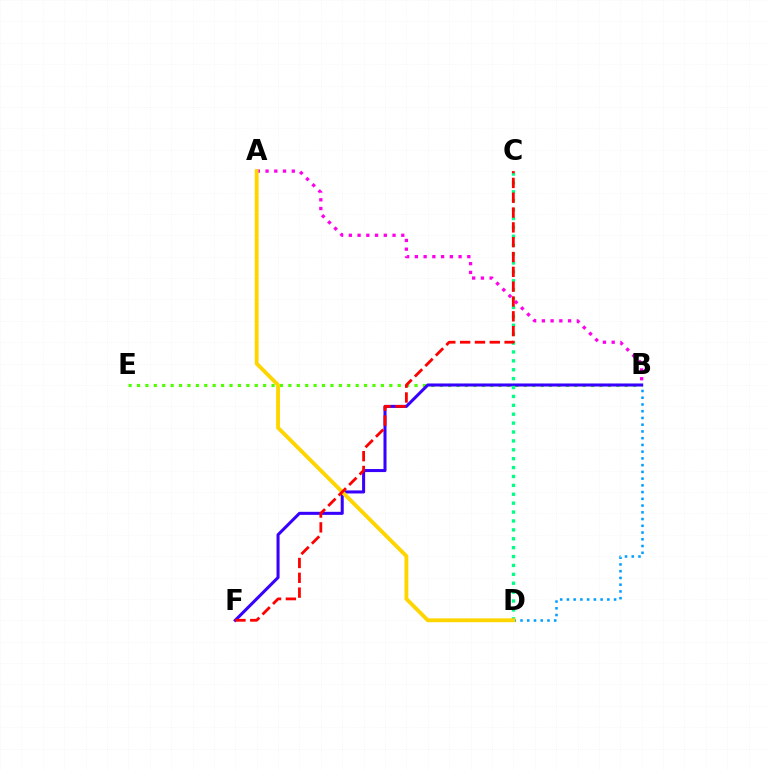{('B', 'E'): [{'color': '#4fff00', 'line_style': 'dotted', 'thickness': 2.28}], ('B', 'D'): [{'color': '#009eff', 'line_style': 'dotted', 'thickness': 1.83}], ('B', 'F'): [{'color': '#3700ff', 'line_style': 'solid', 'thickness': 2.19}], ('C', 'D'): [{'color': '#00ff86', 'line_style': 'dotted', 'thickness': 2.42}], ('A', 'B'): [{'color': '#ff00ed', 'line_style': 'dotted', 'thickness': 2.38}], ('A', 'D'): [{'color': '#ffd500', 'line_style': 'solid', 'thickness': 2.78}], ('C', 'F'): [{'color': '#ff0000', 'line_style': 'dashed', 'thickness': 2.01}]}